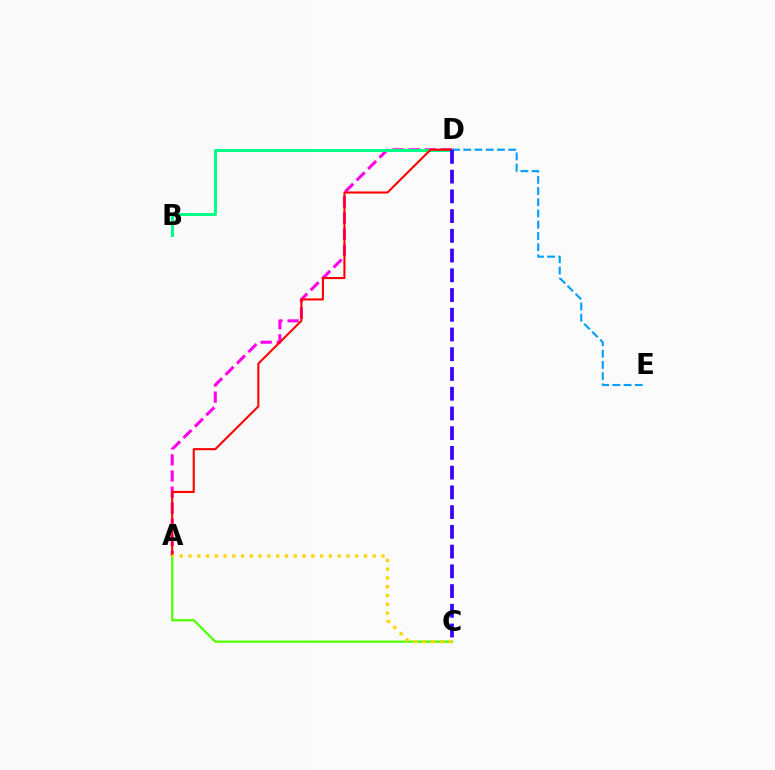{('A', 'D'): [{'color': '#ff00ed', 'line_style': 'dashed', 'thickness': 2.19}, {'color': '#ff0000', 'line_style': 'solid', 'thickness': 1.51}], ('B', 'D'): [{'color': '#00ff86', 'line_style': 'solid', 'thickness': 2.18}], ('D', 'E'): [{'color': '#009eff', 'line_style': 'dashed', 'thickness': 1.53}], ('A', 'C'): [{'color': '#4fff00', 'line_style': 'solid', 'thickness': 1.61}, {'color': '#ffd500', 'line_style': 'dotted', 'thickness': 2.38}], ('C', 'D'): [{'color': '#3700ff', 'line_style': 'dashed', 'thickness': 2.68}]}